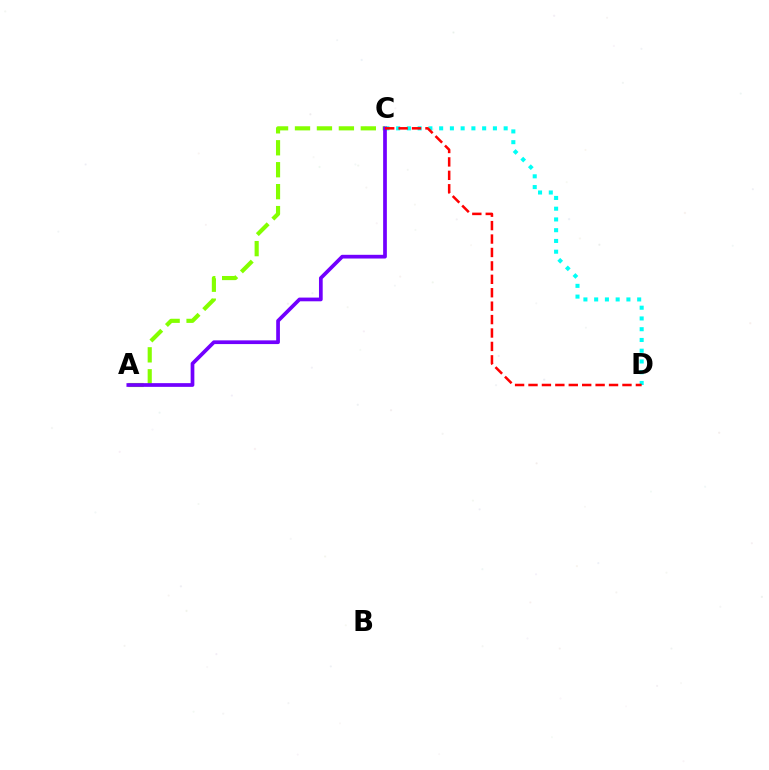{('C', 'D'): [{'color': '#00fff6', 'line_style': 'dotted', 'thickness': 2.92}, {'color': '#ff0000', 'line_style': 'dashed', 'thickness': 1.82}], ('A', 'C'): [{'color': '#84ff00', 'line_style': 'dashed', 'thickness': 2.98}, {'color': '#7200ff', 'line_style': 'solid', 'thickness': 2.67}]}